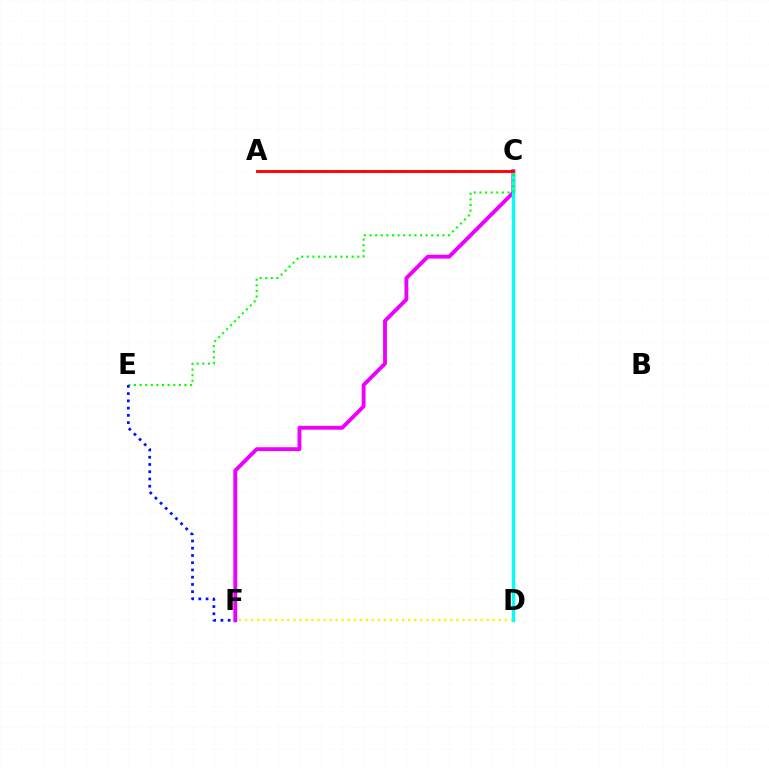{('D', 'F'): [{'color': '#fcf500', 'line_style': 'dotted', 'thickness': 1.64}], ('C', 'F'): [{'color': '#ee00ff', 'line_style': 'solid', 'thickness': 2.78}], ('C', 'D'): [{'color': '#00fff6', 'line_style': 'solid', 'thickness': 2.45}], ('C', 'E'): [{'color': '#08ff00', 'line_style': 'dotted', 'thickness': 1.52}], ('E', 'F'): [{'color': '#0010ff', 'line_style': 'dotted', 'thickness': 1.97}], ('A', 'C'): [{'color': '#ff0000', 'line_style': 'solid', 'thickness': 2.07}]}